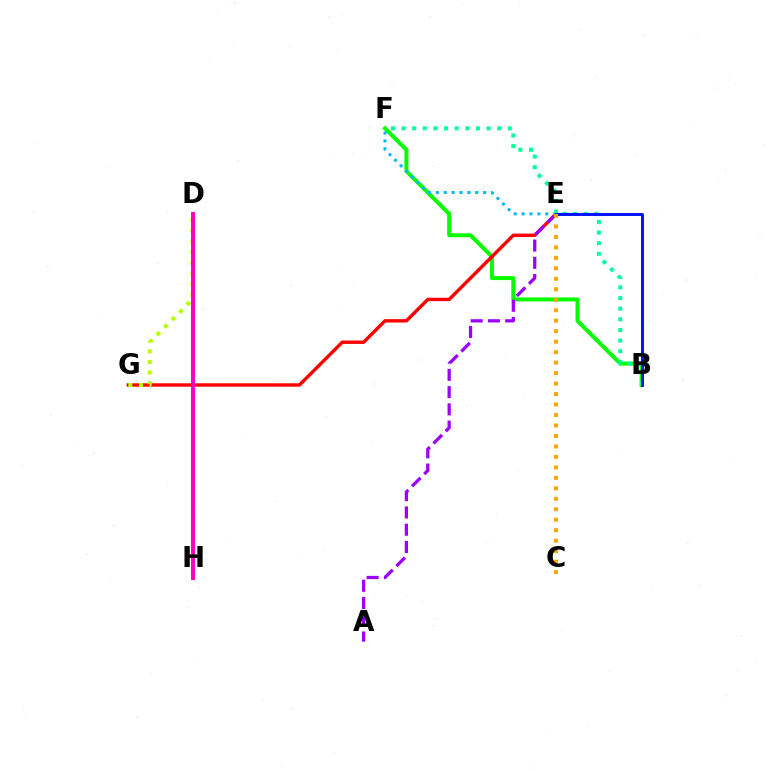{('B', 'F'): [{'color': '#08ff00', 'line_style': 'solid', 'thickness': 2.88}, {'color': '#00ff9d', 'line_style': 'dotted', 'thickness': 2.89}], ('E', 'G'): [{'color': '#ff0000', 'line_style': 'solid', 'thickness': 2.44}], ('A', 'E'): [{'color': '#9b00ff', 'line_style': 'dashed', 'thickness': 2.34}], ('E', 'F'): [{'color': '#00b5ff', 'line_style': 'dotted', 'thickness': 2.14}], ('D', 'G'): [{'color': '#b3ff00', 'line_style': 'dotted', 'thickness': 2.89}], ('D', 'H'): [{'color': '#ff00bd', 'line_style': 'solid', 'thickness': 2.84}], ('B', 'E'): [{'color': '#0010ff', 'line_style': 'solid', 'thickness': 2.11}], ('C', 'E'): [{'color': '#ffa500', 'line_style': 'dotted', 'thickness': 2.85}]}